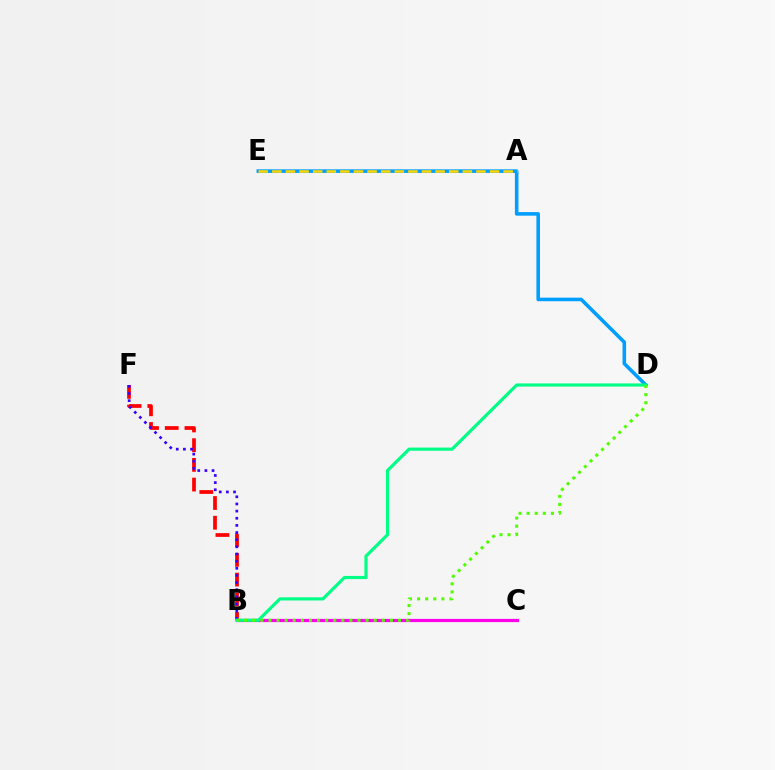{('D', 'E'): [{'color': '#009eff', 'line_style': 'solid', 'thickness': 2.58}], ('B', 'C'): [{'color': '#ff00ed', 'line_style': 'solid', 'thickness': 2.31}], ('B', 'F'): [{'color': '#ff0000', 'line_style': 'dashed', 'thickness': 2.68}, {'color': '#3700ff', 'line_style': 'dotted', 'thickness': 1.94}], ('A', 'E'): [{'color': '#ffd500', 'line_style': 'dashed', 'thickness': 1.85}], ('B', 'D'): [{'color': '#00ff86', 'line_style': 'solid', 'thickness': 2.27}, {'color': '#4fff00', 'line_style': 'dotted', 'thickness': 2.2}]}